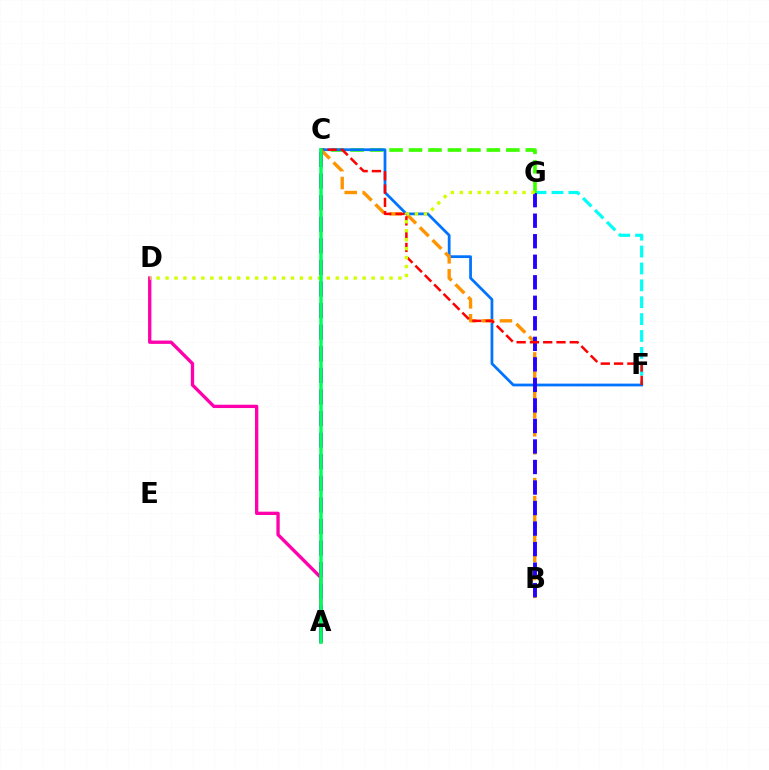{('F', 'G'): [{'color': '#00fff6', 'line_style': 'dashed', 'thickness': 2.29}], ('C', 'G'): [{'color': '#3dff00', 'line_style': 'dashed', 'thickness': 2.64}], ('C', 'F'): [{'color': '#0074ff', 'line_style': 'solid', 'thickness': 1.99}, {'color': '#ff0000', 'line_style': 'dashed', 'thickness': 1.8}], ('B', 'C'): [{'color': '#ff9400', 'line_style': 'dashed', 'thickness': 2.44}], ('B', 'G'): [{'color': '#2500ff', 'line_style': 'dashed', 'thickness': 2.79}], ('A', 'D'): [{'color': '#ff00ac', 'line_style': 'solid', 'thickness': 2.39}], ('D', 'G'): [{'color': '#d1ff00', 'line_style': 'dotted', 'thickness': 2.43}], ('A', 'C'): [{'color': '#b900ff', 'line_style': 'dashed', 'thickness': 2.93}, {'color': '#00ff5c', 'line_style': 'solid', 'thickness': 2.53}]}